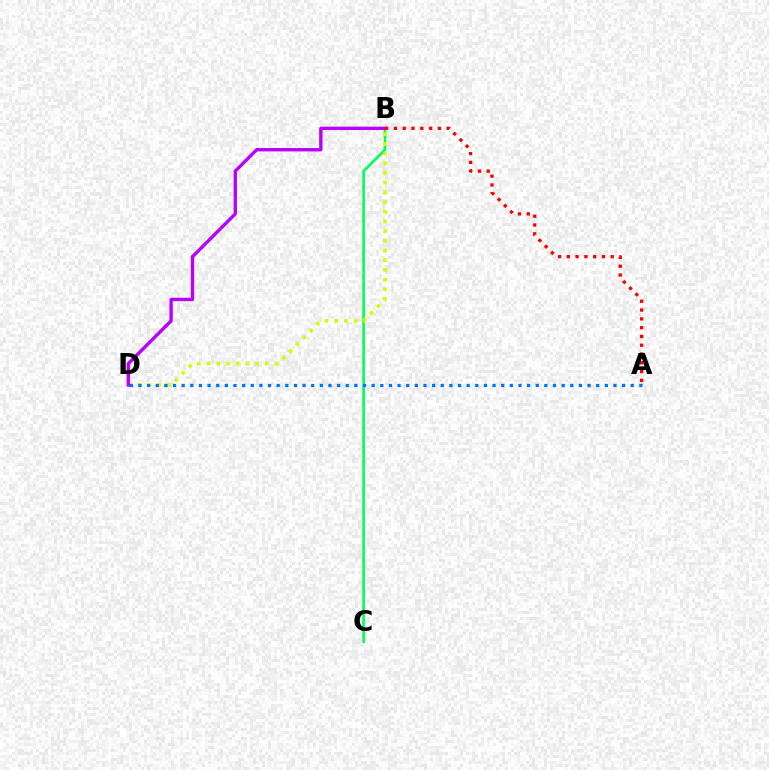{('B', 'C'): [{'color': '#00ff5c', 'line_style': 'solid', 'thickness': 1.89}], ('B', 'D'): [{'color': '#d1ff00', 'line_style': 'dotted', 'thickness': 2.63}, {'color': '#b900ff', 'line_style': 'solid', 'thickness': 2.42}], ('A', 'D'): [{'color': '#0074ff', 'line_style': 'dotted', 'thickness': 2.35}], ('A', 'B'): [{'color': '#ff0000', 'line_style': 'dotted', 'thickness': 2.39}]}